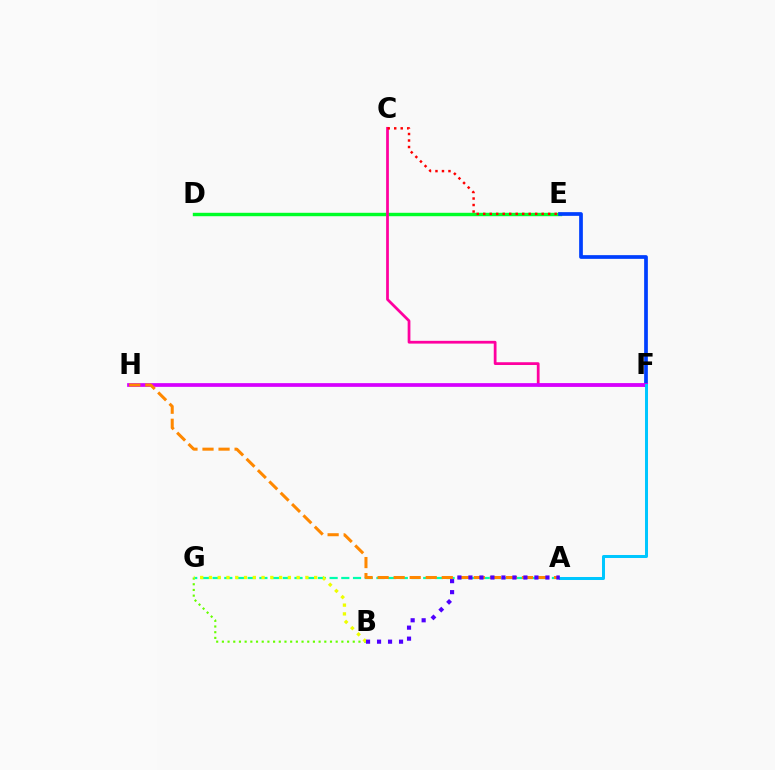{('D', 'E'): [{'color': '#00ff27', 'line_style': 'solid', 'thickness': 2.46}], ('A', 'G'): [{'color': '#00ffaf', 'line_style': 'dashed', 'thickness': 1.59}], ('C', 'F'): [{'color': '#ff00a0', 'line_style': 'solid', 'thickness': 1.99}], ('C', 'E'): [{'color': '#ff0000', 'line_style': 'dotted', 'thickness': 1.77}], ('B', 'G'): [{'color': '#66ff00', 'line_style': 'dotted', 'thickness': 1.55}, {'color': '#eeff00', 'line_style': 'dotted', 'thickness': 2.38}], ('E', 'F'): [{'color': '#003fff', 'line_style': 'solid', 'thickness': 2.68}], ('F', 'H'): [{'color': '#d600ff', 'line_style': 'solid', 'thickness': 2.68}], ('A', 'H'): [{'color': '#ff8800', 'line_style': 'dashed', 'thickness': 2.18}], ('A', 'F'): [{'color': '#00c7ff', 'line_style': 'solid', 'thickness': 2.16}], ('A', 'B'): [{'color': '#4f00ff', 'line_style': 'dotted', 'thickness': 2.99}]}